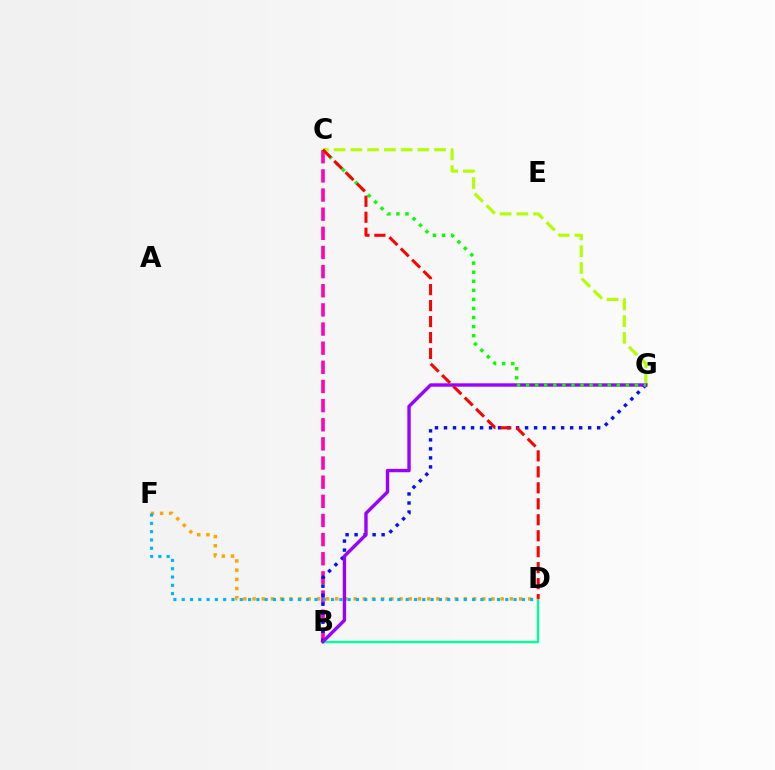{('B', 'D'): [{'color': '#00ff9d', 'line_style': 'solid', 'thickness': 1.73}], ('C', 'G'): [{'color': '#b3ff00', 'line_style': 'dashed', 'thickness': 2.27}, {'color': '#08ff00', 'line_style': 'dotted', 'thickness': 2.46}], ('B', 'C'): [{'color': '#ff00bd', 'line_style': 'dashed', 'thickness': 2.6}], ('D', 'F'): [{'color': '#ffa500', 'line_style': 'dotted', 'thickness': 2.5}, {'color': '#00b5ff', 'line_style': 'dotted', 'thickness': 2.25}], ('B', 'G'): [{'color': '#0010ff', 'line_style': 'dotted', 'thickness': 2.45}, {'color': '#9b00ff', 'line_style': 'solid', 'thickness': 2.43}], ('C', 'D'): [{'color': '#ff0000', 'line_style': 'dashed', 'thickness': 2.17}]}